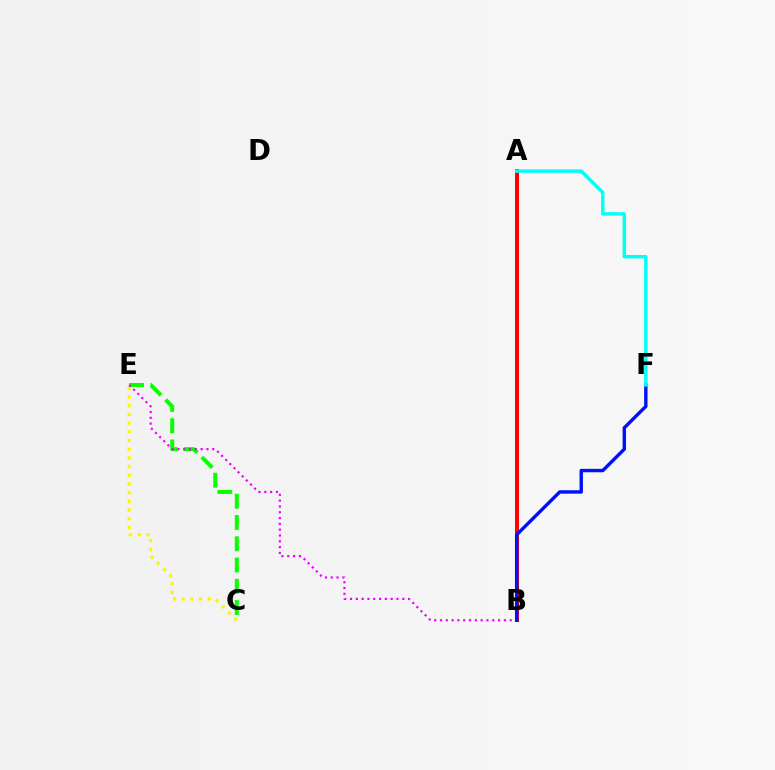{('C', 'E'): [{'color': '#fcf500', 'line_style': 'dotted', 'thickness': 2.36}, {'color': '#08ff00', 'line_style': 'dashed', 'thickness': 2.89}], ('A', 'B'): [{'color': '#ff0000', 'line_style': 'solid', 'thickness': 2.88}], ('B', 'E'): [{'color': '#ee00ff', 'line_style': 'dotted', 'thickness': 1.58}], ('B', 'F'): [{'color': '#0010ff', 'line_style': 'solid', 'thickness': 2.46}], ('A', 'F'): [{'color': '#00fff6', 'line_style': 'solid', 'thickness': 2.47}]}